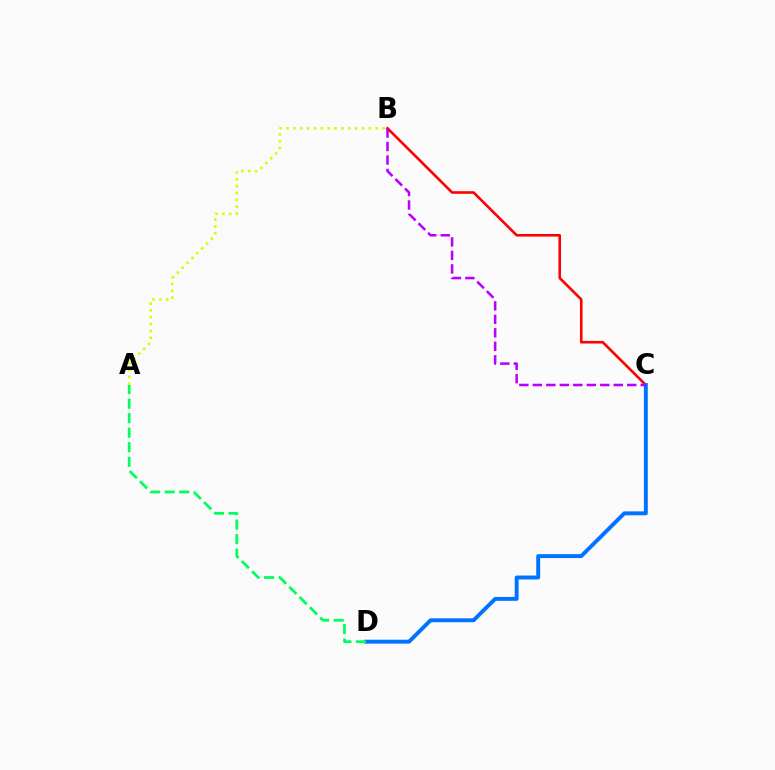{('B', 'C'): [{'color': '#ff0000', 'line_style': 'solid', 'thickness': 1.88}, {'color': '#b900ff', 'line_style': 'dashed', 'thickness': 1.83}], ('C', 'D'): [{'color': '#0074ff', 'line_style': 'solid', 'thickness': 2.82}], ('A', 'B'): [{'color': '#d1ff00', 'line_style': 'dotted', 'thickness': 1.86}], ('A', 'D'): [{'color': '#00ff5c', 'line_style': 'dashed', 'thickness': 1.97}]}